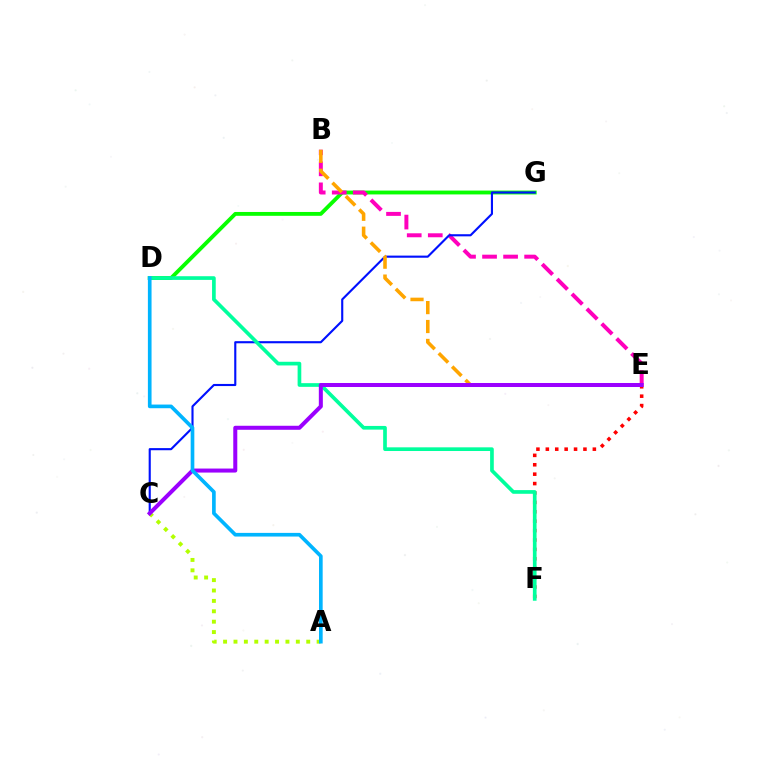{('D', 'G'): [{'color': '#08ff00', 'line_style': 'solid', 'thickness': 2.77}], ('B', 'E'): [{'color': '#ff00bd', 'line_style': 'dashed', 'thickness': 2.86}, {'color': '#ffa500', 'line_style': 'dashed', 'thickness': 2.57}], ('C', 'G'): [{'color': '#0010ff', 'line_style': 'solid', 'thickness': 1.53}], ('E', 'F'): [{'color': '#ff0000', 'line_style': 'dotted', 'thickness': 2.56}], ('A', 'C'): [{'color': '#b3ff00', 'line_style': 'dotted', 'thickness': 2.82}], ('D', 'F'): [{'color': '#00ff9d', 'line_style': 'solid', 'thickness': 2.65}], ('C', 'E'): [{'color': '#9b00ff', 'line_style': 'solid', 'thickness': 2.89}], ('A', 'D'): [{'color': '#00b5ff', 'line_style': 'solid', 'thickness': 2.64}]}